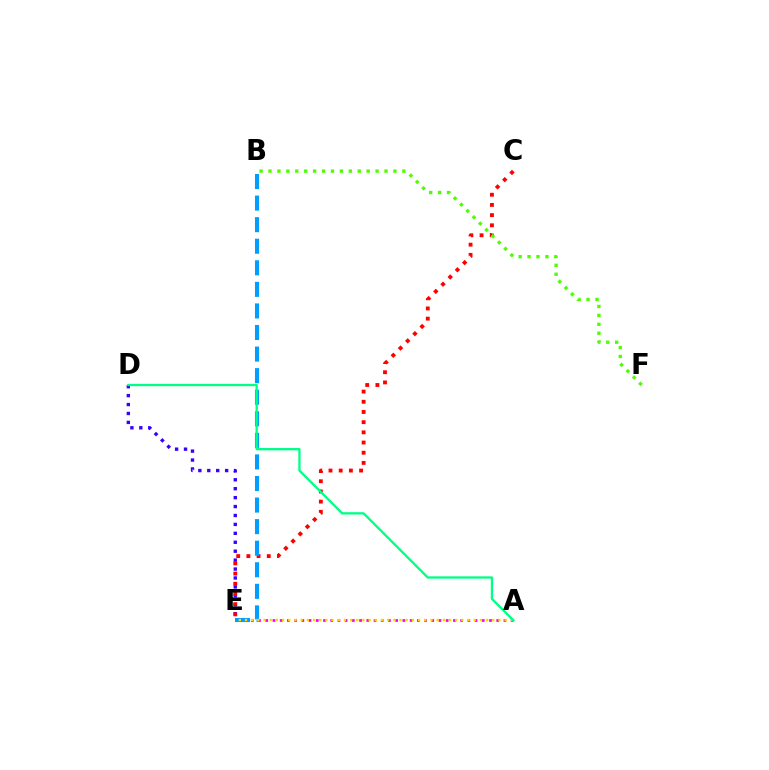{('D', 'E'): [{'color': '#3700ff', 'line_style': 'dotted', 'thickness': 2.43}], ('A', 'E'): [{'color': '#ff00ed', 'line_style': 'dotted', 'thickness': 1.96}, {'color': '#ffd500', 'line_style': 'dotted', 'thickness': 1.68}], ('C', 'E'): [{'color': '#ff0000', 'line_style': 'dotted', 'thickness': 2.77}], ('B', 'F'): [{'color': '#4fff00', 'line_style': 'dotted', 'thickness': 2.42}], ('B', 'E'): [{'color': '#009eff', 'line_style': 'dashed', 'thickness': 2.93}], ('A', 'D'): [{'color': '#00ff86', 'line_style': 'solid', 'thickness': 1.66}]}